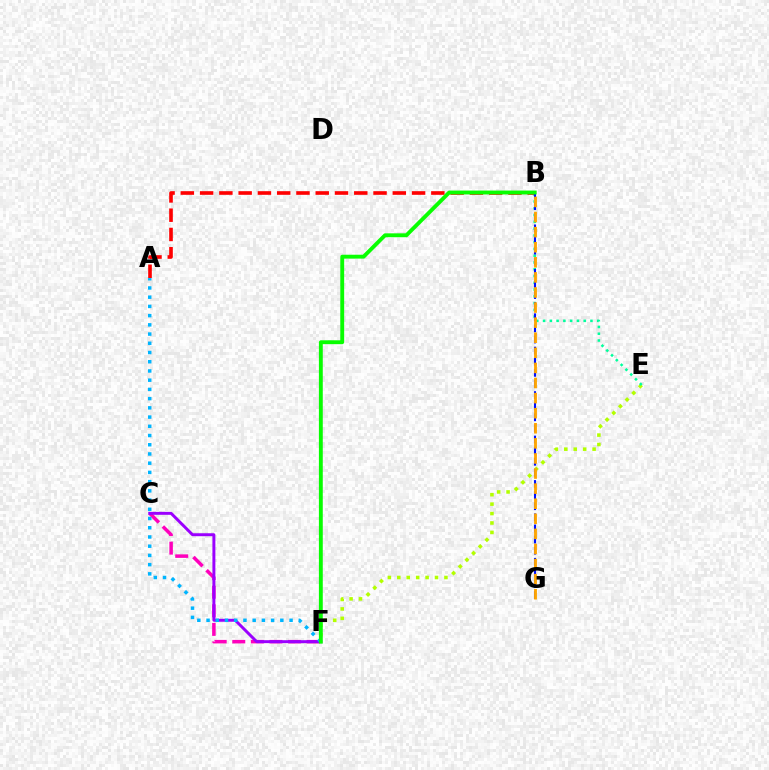{('E', 'F'): [{'color': '#b3ff00', 'line_style': 'dotted', 'thickness': 2.56}], ('B', 'E'): [{'color': '#00ff9d', 'line_style': 'dotted', 'thickness': 1.84}], ('A', 'B'): [{'color': '#ff0000', 'line_style': 'dashed', 'thickness': 2.62}], ('C', 'F'): [{'color': '#ff00bd', 'line_style': 'dashed', 'thickness': 2.52}, {'color': '#9b00ff', 'line_style': 'solid', 'thickness': 2.13}], ('B', 'G'): [{'color': '#0010ff', 'line_style': 'dashed', 'thickness': 1.51}, {'color': '#ffa500', 'line_style': 'dashed', 'thickness': 2.05}], ('A', 'F'): [{'color': '#00b5ff', 'line_style': 'dotted', 'thickness': 2.51}], ('B', 'F'): [{'color': '#08ff00', 'line_style': 'solid', 'thickness': 2.79}]}